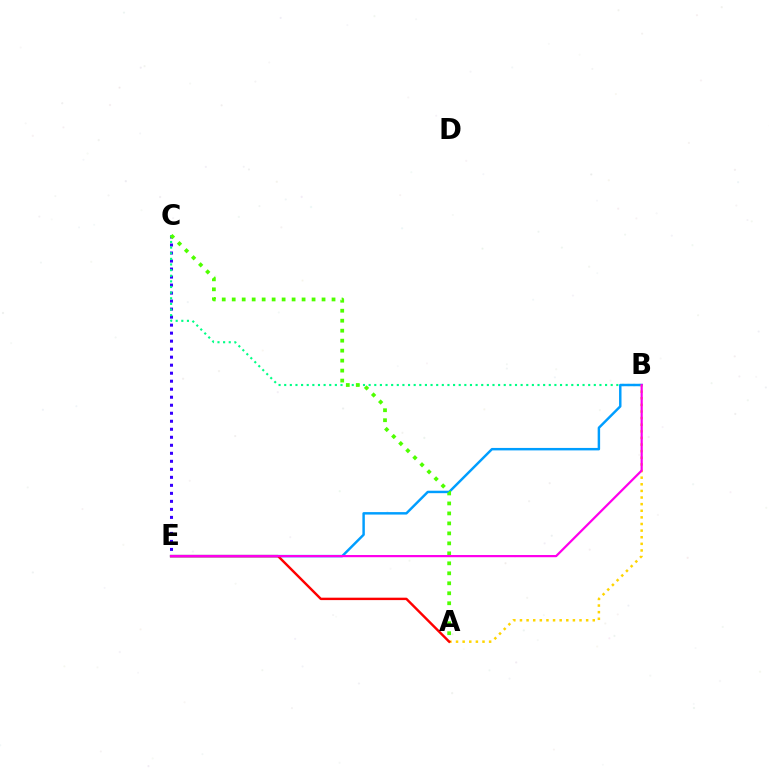{('C', 'E'): [{'color': '#3700ff', 'line_style': 'dotted', 'thickness': 2.18}], ('B', 'C'): [{'color': '#00ff86', 'line_style': 'dotted', 'thickness': 1.53}], ('B', 'E'): [{'color': '#009eff', 'line_style': 'solid', 'thickness': 1.77}, {'color': '#ff00ed', 'line_style': 'solid', 'thickness': 1.6}], ('A', 'C'): [{'color': '#4fff00', 'line_style': 'dotted', 'thickness': 2.71}], ('A', 'B'): [{'color': '#ffd500', 'line_style': 'dotted', 'thickness': 1.8}], ('A', 'E'): [{'color': '#ff0000', 'line_style': 'solid', 'thickness': 1.74}]}